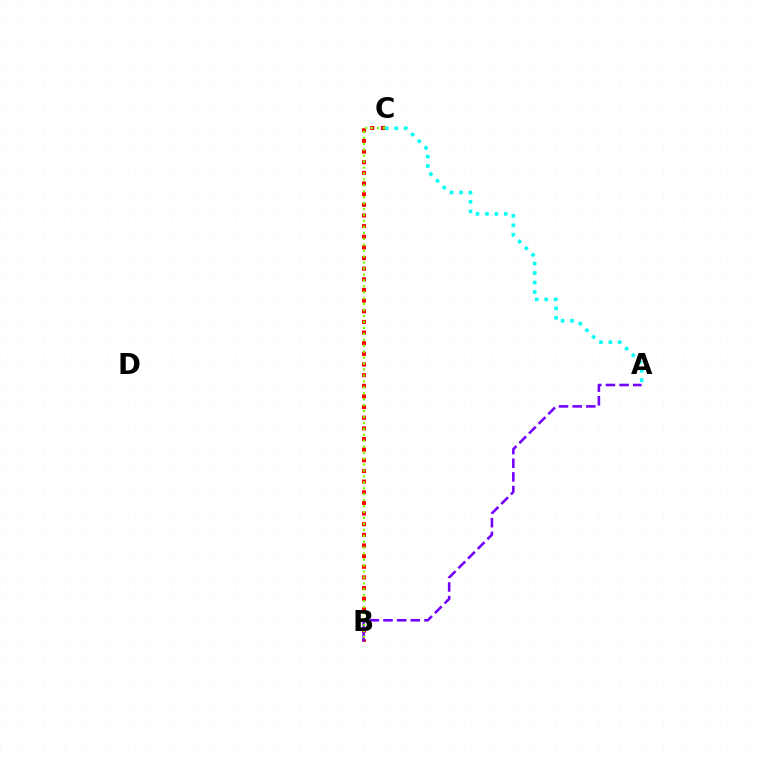{('B', 'C'): [{'color': '#ff0000', 'line_style': 'dotted', 'thickness': 2.89}, {'color': '#84ff00', 'line_style': 'dotted', 'thickness': 1.61}], ('A', 'B'): [{'color': '#7200ff', 'line_style': 'dashed', 'thickness': 1.86}], ('A', 'C'): [{'color': '#00fff6', 'line_style': 'dotted', 'thickness': 2.57}]}